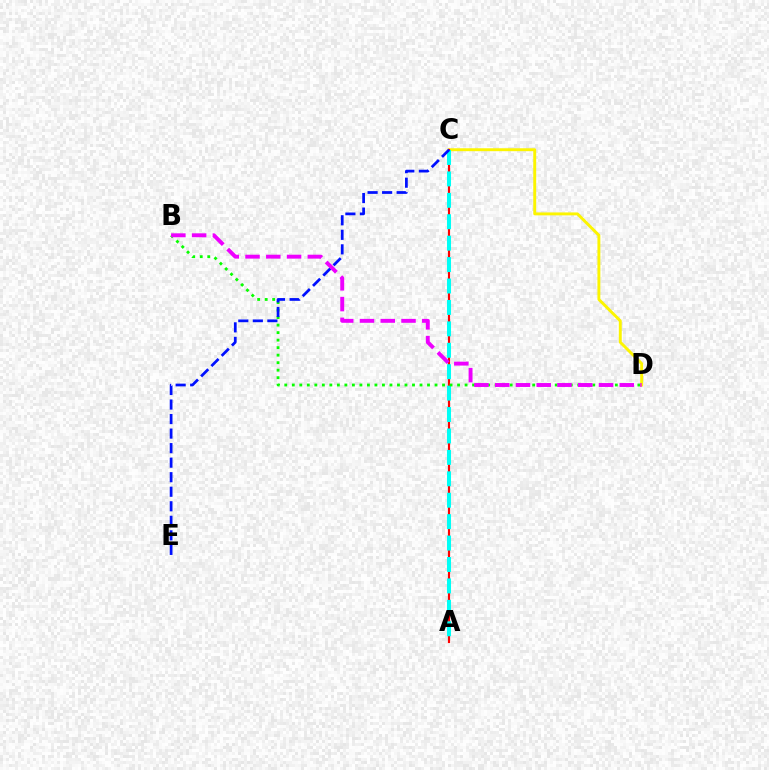{('C', 'D'): [{'color': '#fcf500', 'line_style': 'solid', 'thickness': 2.1}], ('A', 'C'): [{'color': '#ff0000', 'line_style': 'solid', 'thickness': 1.57}, {'color': '#00fff6', 'line_style': 'dashed', 'thickness': 2.91}], ('B', 'D'): [{'color': '#08ff00', 'line_style': 'dotted', 'thickness': 2.04}, {'color': '#ee00ff', 'line_style': 'dashed', 'thickness': 2.82}], ('C', 'E'): [{'color': '#0010ff', 'line_style': 'dashed', 'thickness': 1.97}]}